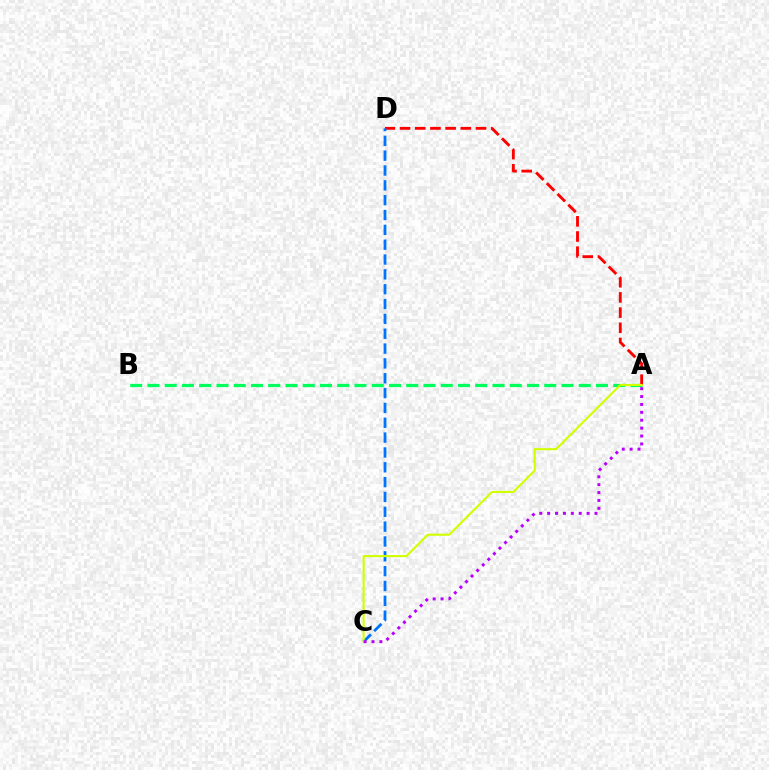{('A', 'B'): [{'color': '#00ff5c', 'line_style': 'dashed', 'thickness': 2.34}], ('A', 'D'): [{'color': '#ff0000', 'line_style': 'dashed', 'thickness': 2.06}], ('C', 'D'): [{'color': '#0074ff', 'line_style': 'dashed', 'thickness': 2.02}], ('A', 'C'): [{'color': '#d1ff00', 'line_style': 'solid', 'thickness': 1.53}, {'color': '#b900ff', 'line_style': 'dotted', 'thickness': 2.14}]}